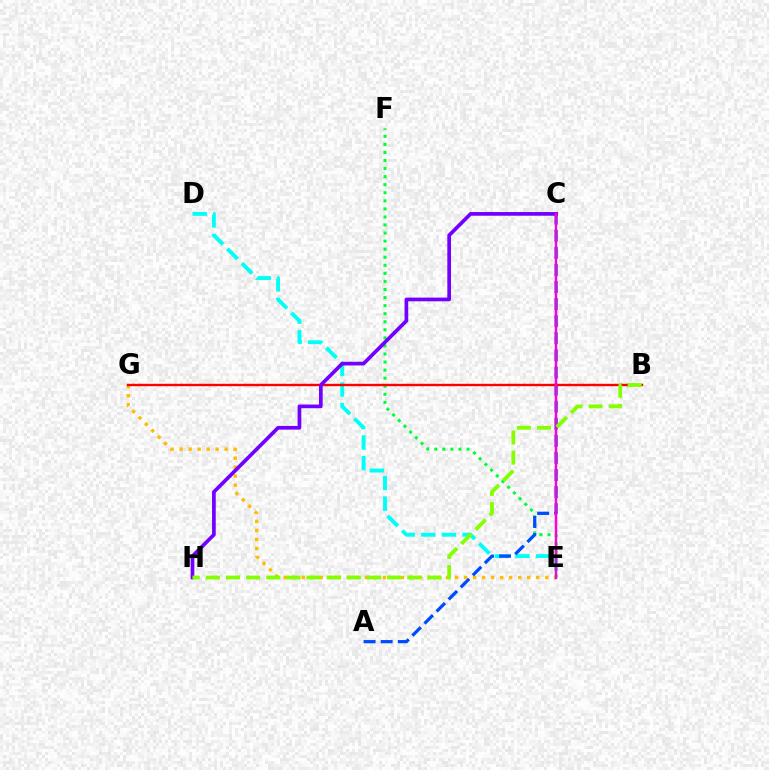{('E', 'G'): [{'color': '#ffbd00', 'line_style': 'dotted', 'thickness': 2.45}], ('E', 'F'): [{'color': '#00ff39', 'line_style': 'dotted', 'thickness': 2.19}], ('D', 'E'): [{'color': '#00fff6', 'line_style': 'dashed', 'thickness': 2.8}], ('A', 'C'): [{'color': '#004bff', 'line_style': 'dashed', 'thickness': 2.32}], ('B', 'G'): [{'color': '#ff0000', 'line_style': 'solid', 'thickness': 1.71}], ('C', 'H'): [{'color': '#7200ff', 'line_style': 'solid', 'thickness': 2.66}], ('C', 'E'): [{'color': '#ff00cf', 'line_style': 'solid', 'thickness': 1.77}], ('B', 'H'): [{'color': '#84ff00', 'line_style': 'dashed', 'thickness': 2.74}]}